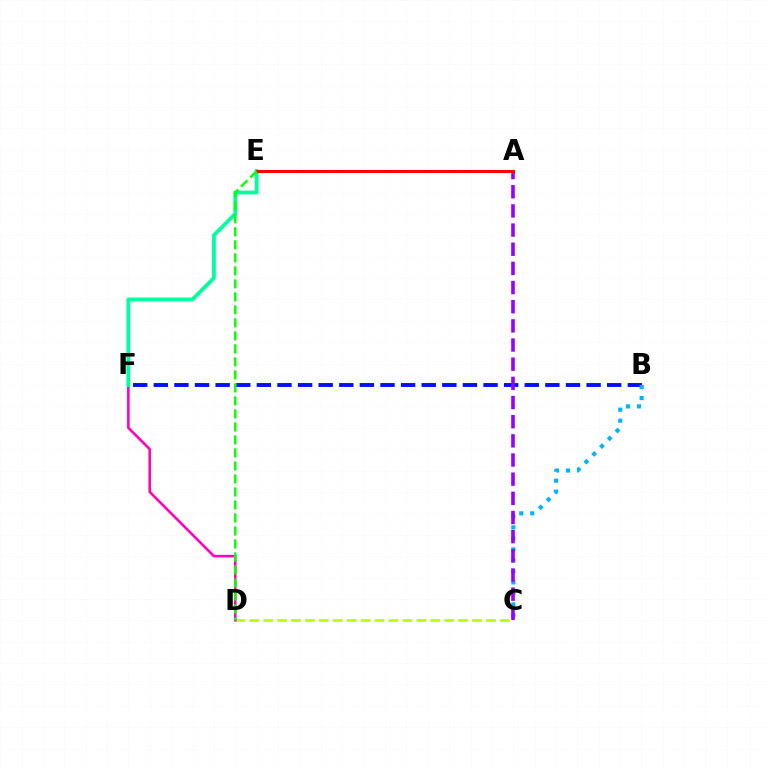{('C', 'D'): [{'color': '#b3ff00', 'line_style': 'dashed', 'thickness': 1.89}], ('B', 'F'): [{'color': '#0010ff', 'line_style': 'dashed', 'thickness': 2.8}], ('D', 'F'): [{'color': '#ff00bd', 'line_style': 'solid', 'thickness': 1.85}], ('B', 'C'): [{'color': '#00b5ff', 'line_style': 'dotted', 'thickness': 2.99}], ('E', 'F'): [{'color': '#00ff9d', 'line_style': 'solid', 'thickness': 2.75}], ('A', 'E'): [{'color': '#ffa500', 'line_style': 'solid', 'thickness': 2.07}, {'color': '#ff0000', 'line_style': 'solid', 'thickness': 2.13}], ('A', 'C'): [{'color': '#9b00ff', 'line_style': 'dashed', 'thickness': 2.6}], ('D', 'E'): [{'color': '#08ff00', 'line_style': 'dashed', 'thickness': 1.77}]}